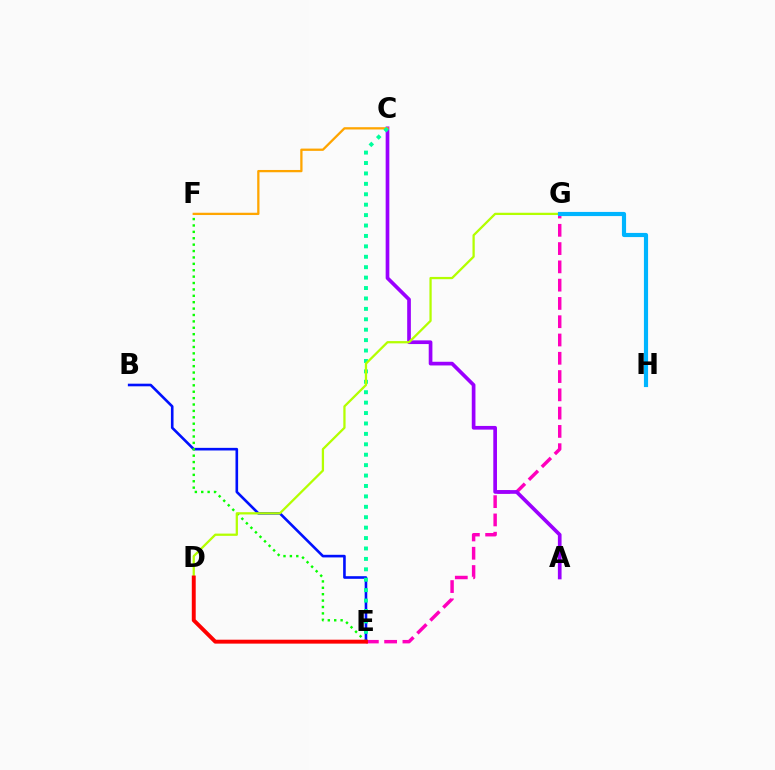{('E', 'G'): [{'color': '#ff00bd', 'line_style': 'dashed', 'thickness': 2.48}], ('A', 'C'): [{'color': '#9b00ff', 'line_style': 'solid', 'thickness': 2.65}], ('B', 'E'): [{'color': '#0010ff', 'line_style': 'solid', 'thickness': 1.89}], ('E', 'F'): [{'color': '#08ff00', 'line_style': 'dotted', 'thickness': 1.74}], ('C', 'F'): [{'color': '#ffa500', 'line_style': 'solid', 'thickness': 1.65}], ('C', 'E'): [{'color': '#00ff9d', 'line_style': 'dotted', 'thickness': 2.83}], ('D', 'G'): [{'color': '#b3ff00', 'line_style': 'solid', 'thickness': 1.63}], ('G', 'H'): [{'color': '#00b5ff', 'line_style': 'solid', 'thickness': 2.99}], ('D', 'E'): [{'color': '#ff0000', 'line_style': 'solid', 'thickness': 2.82}]}